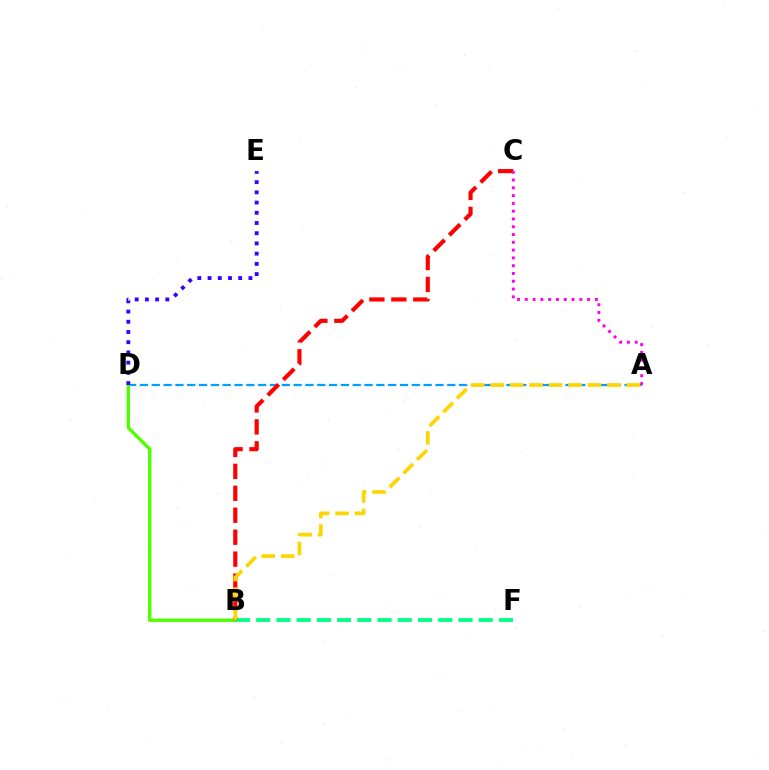{('A', 'D'): [{'color': '#009eff', 'line_style': 'dashed', 'thickness': 1.61}], ('B', 'D'): [{'color': '#4fff00', 'line_style': 'solid', 'thickness': 2.42}], ('B', 'F'): [{'color': '#00ff86', 'line_style': 'dashed', 'thickness': 2.75}], ('B', 'C'): [{'color': '#ff0000', 'line_style': 'dashed', 'thickness': 2.98}], ('D', 'E'): [{'color': '#3700ff', 'line_style': 'dotted', 'thickness': 2.78}], ('A', 'C'): [{'color': '#ff00ed', 'line_style': 'dotted', 'thickness': 2.12}], ('A', 'B'): [{'color': '#ffd500', 'line_style': 'dashed', 'thickness': 2.64}]}